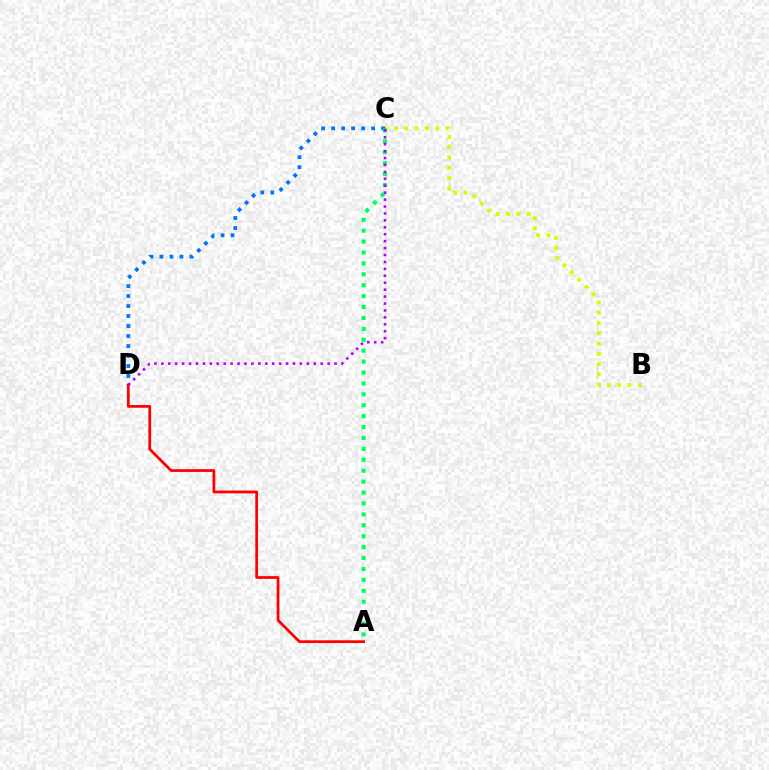{('C', 'D'): [{'color': '#0074ff', 'line_style': 'dotted', 'thickness': 2.72}, {'color': '#b900ff', 'line_style': 'dotted', 'thickness': 1.88}], ('A', 'D'): [{'color': '#ff0000', 'line_style': 'solid', 'thickness': 1.98}], ('B', 'C'): [{'color': '#d1ff00', 'line_style': 'dotted', 'thickness': 2.79}], ('A', 'C'): [{'color': '#00ff5c', 'line_style': 'dotted', 'thickness': 2.96}]}